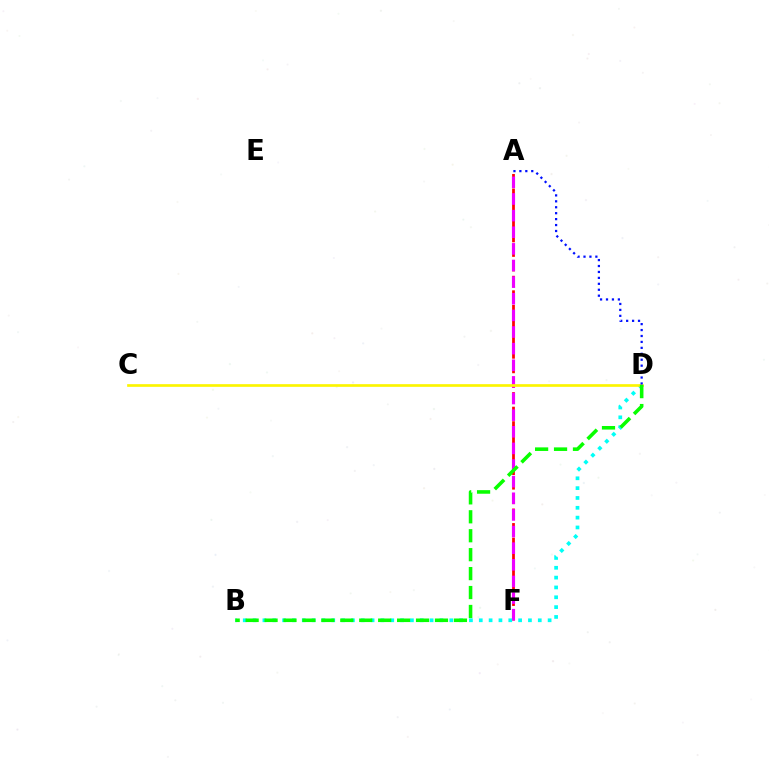{('A', 'F'): [{'color': '#ff0000', 'line_style': 'dashed', 'thickness': 1.98}, {'color': '#ee00ff', 'line_style': 'dashed', 'thickness': 2.26}], ('B', 'D'): [{'color': '#00fff6', 'line_style': 'dotted', 'thickness': 2.67}, {'color': '#08ff00', 'line_style': 'dashed', 'thickness': 2.57}], ('C', 'D'): [{'color': '#fcf500', 'line_style': 'solid', 'thickness': 1.93}], ('A', 'D'): [{'color': '#0010ff', 'line_style': 'dotted', 'thickness': 1.61}]}